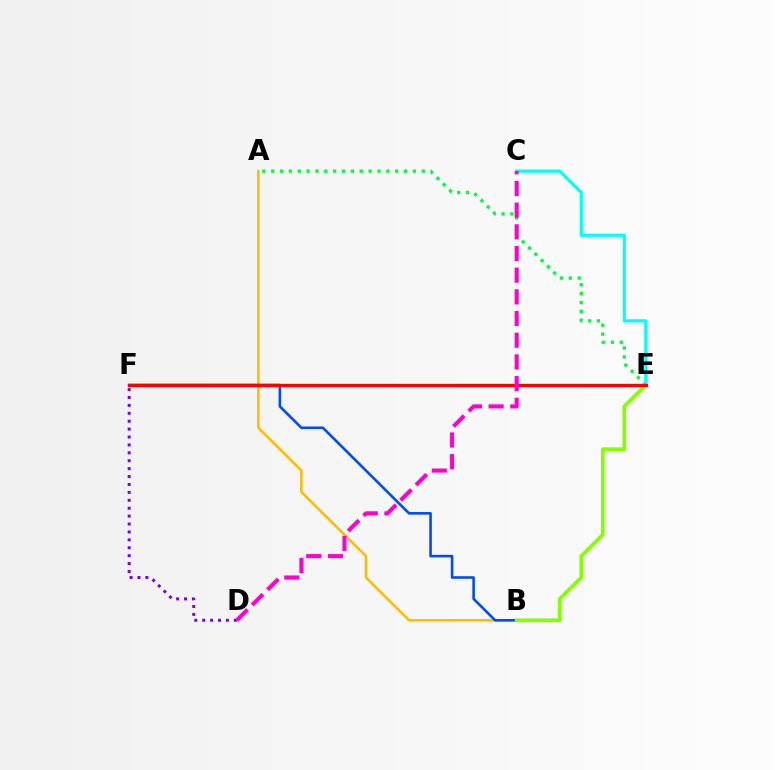{('A', 'B'): [{'color': '#ffbd00', 'line_style': 'solid', 'thickness': 1.85}], ('B', 'F'): [{'color': '#004bff', 'line_style': 'solid', 'thickness': 1.87}], ('B', 'E'): [{'color': '#84ff00', 'line_style': 'solid', 'thickness': 2.66}], ('A', 'E'): [{'color': '#00ff39', 'line_style': 'dotted', 'thickness': 2.41}], ('D', 'F'): [{'color': '#7200ff', 'line_style': 'dotted', 'thickness': 2.15}], ('C', 'E'): [{'color': '#00fff6', 'line_style': 'solid', 'thickness': 2.3}], ('E', 'F'): [{'color': '#ff0000', 'line_style': 'solid', 'thickness': 2.34}], ('C', 'D'): [{'color': '#ff00cf', 'line_style': 'dashed', 'thickness': 2.95}]}